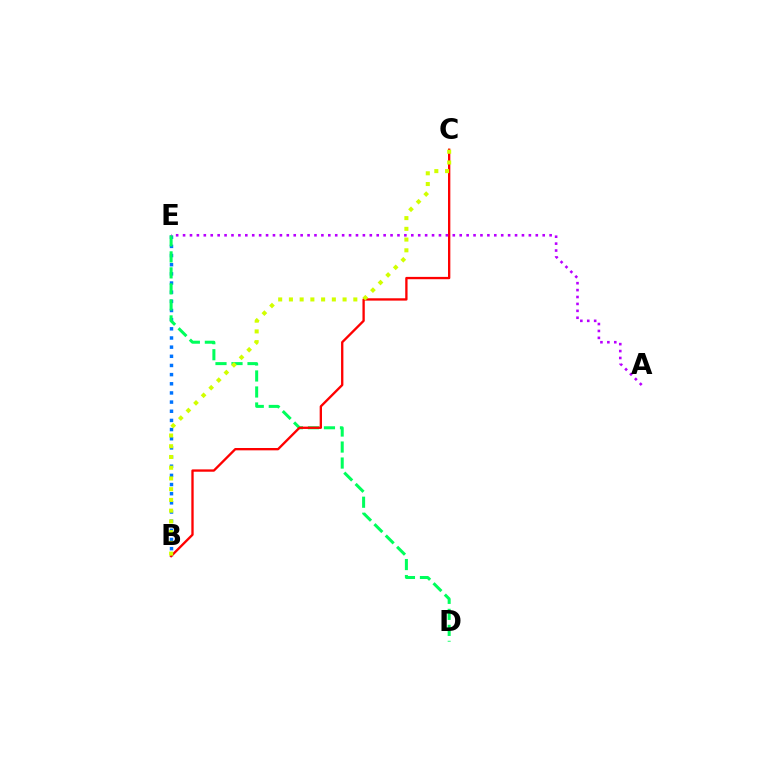{('B', 'E'): [{'color': '#0074ff', 'line_style': 'dotted', 'thickness': 2.49}], ('D', 'E'): [{'color': '#00ff5c', 'line_style': 'dashed', 'thickness': 2.17}], ('B', 'C'): [{'color': '#ff0000', 'line_style': 'solid', 'thickness': 1.68}, {'color': '#d1ff00', 'line_style': 'dotted', 'thickness': 2.92}], ('A', 'E'): [{'color': '#b900ff', 'line_style': 'dotted', 'thickness': 1.88}]}